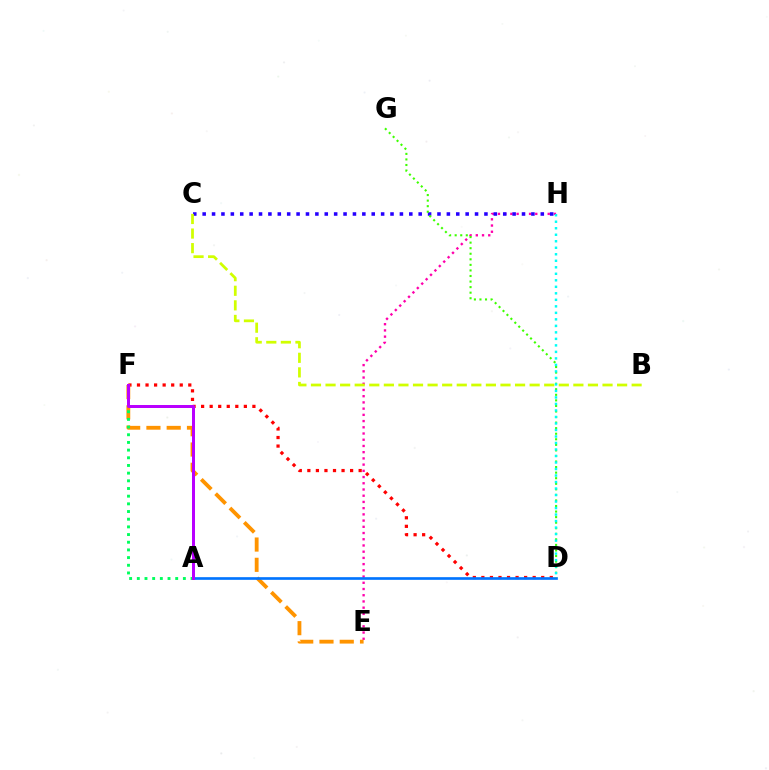{('D', 'F'): [{'color': '#ff0000', 'line_style': 'dotted', 'thickness': 2.32}], ('E', 'H'): [{'color': '#ff00ac', 'line_style': 'dotted', 'thickness': 1.69}], ('C', 'H'): [{'color': '#2500ff', 'line_style': 'dotted', 'thickness': 2.55}], ('E', 'F'): [{'color': '#ff9400', 'line_style': 'dashed', 'thickness': 2.75}], ('B', 'C'): [{'color': '#d1ff00', 'line_style': 'dashed', 'thickness': 1.98}], ('A', 'F'): [{'color': '#00ff5c', 'line_style': 'dotted', 'thickness': 2.09}, {'color': '#b900ff', 'line_style': 'solid', 'thickness': 2.15}], ('A', 'D'): [{'color': '#0074ff', 'line_style': 'solid', 'thickness': 1.92}], ('D', 'G'): [{'color': '#3dff00', 'line_style': 'dotted', 'thickness': 1.51}], ('D', 'H'): [{'color': '#00fff6', 'line_style': 'dotted', 'thickness': 1.77}]}